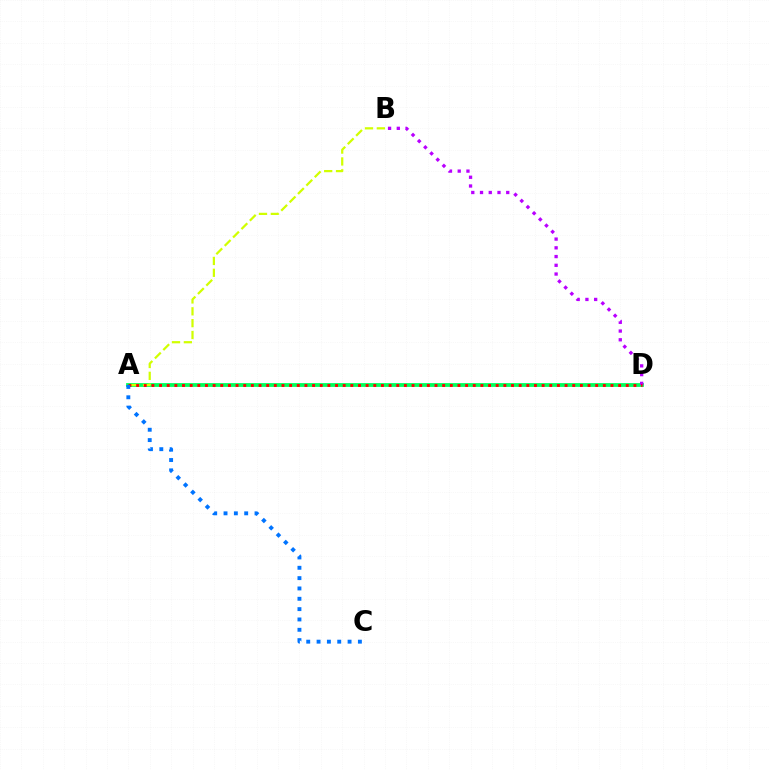{('A', 'D'): [{'color': '#00ff5c', 'line_style': 'solid', 'thickness': 2.73}, {'color': '#ff0000', 'line_style': 'dotted', 'thickness': 2.08}], ('A', 'B'): [{'color': '#d1ff00', 'line_style': 'dashed', 'thickness': 1.61}], ('B', 'D'): [{'color': '#b900ff', 'line_style': 'dotted', 'thickness': 2.37}], ('A', 'C'): [{'color': '#0074ff', 'line_style': 'dotted', 'thickness': 2.81}]}